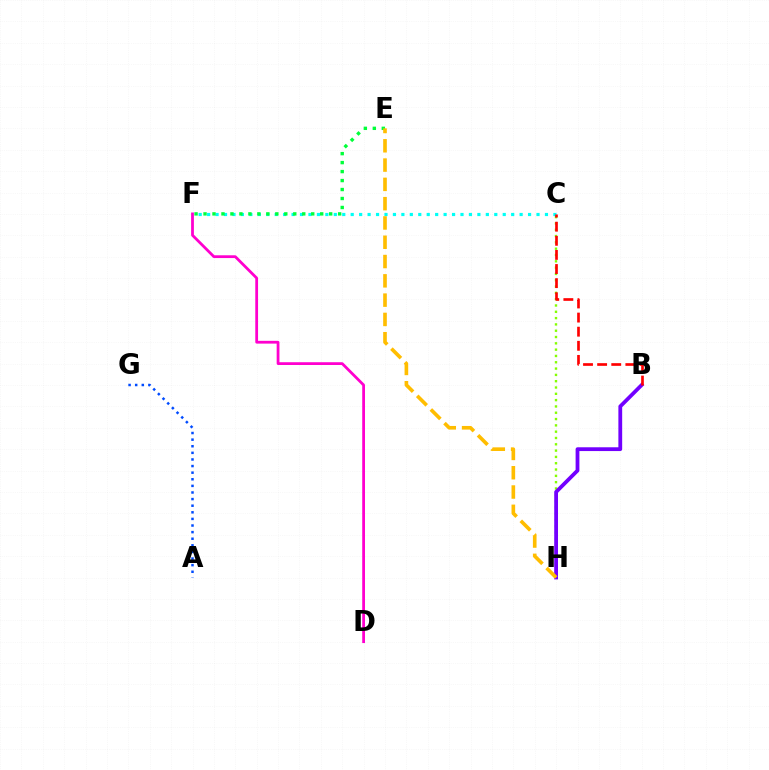{('C', 'H'): [{'color': '#84ff00', 'line_style': 'dotted', 'thickness': 1.71}], ('C', 'F'): [{'color': '#00fff6', 'line_style': 'dotted', 'thickness': 2.29}], ('E', 'F'): [{'color': '#00ff39', 'line_style': 'dotted', 'thickness': 2.44}], ('A', 'G'): [{'color': '#004bff', 'line_style': 'dotted', 'thickness': 1.8}], ('B', 'H'): [{'color': '#7200ff', 'line_style': 'solid', 'thickness': 2.73}], ('E', 'H'): [{'color': '#ffbd00', 'line_style': 'dashed', 'thickness': 2.62}], ('B', 'C'): [{'color': '#ff0000', 'line_style': 'dashed', 'thickness': 1.92}], ('D', 'F'): [{'color': '#ff00cf', 'line_style': 'solid', 'thickness': 2.0}]}